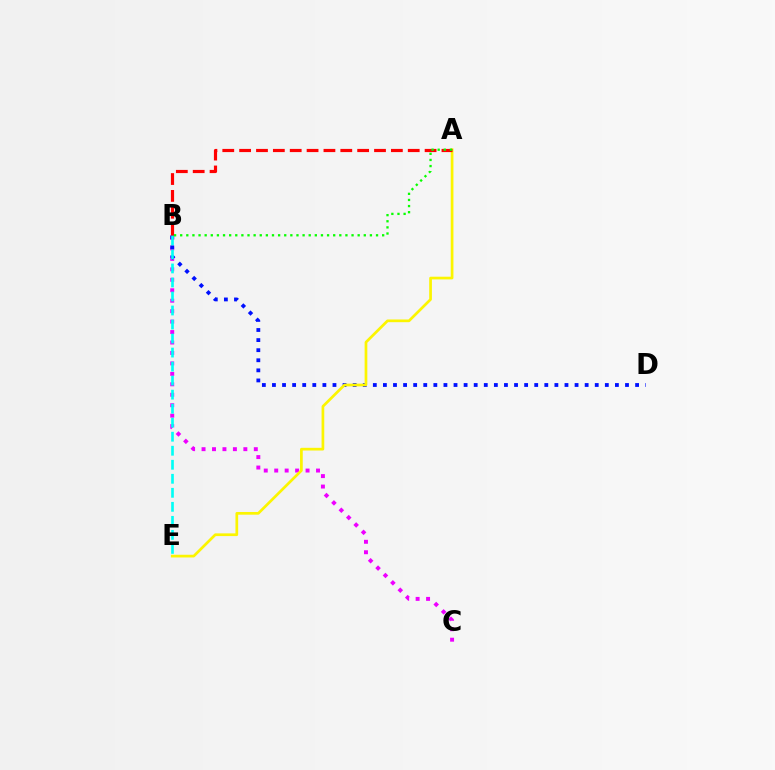{('B', 'C'): [{'color': '#ee00ff', 'line_style': 'dotted', 'thickness': 2.84}], ('B', 'D'): [{'color': '#0010ff', 'line_style': 'dotted', 'thickness': 2.74}], ('A', 'E'): [{'color': '#fcf500', 'line_style': 'solid', 'thickness': 1.95}], ('B', 'E'): [{'color': '#00fff6', 'line_style': 'dashed', 'thickness': 1.91}], ('A', 'B'): [{'color': '#ff0000', 'line_style': 'dashed', 'thickness': 2.29}, {'color': '#08ff00', 'line_style': 'dotted', 'thickness': 1.66}]}